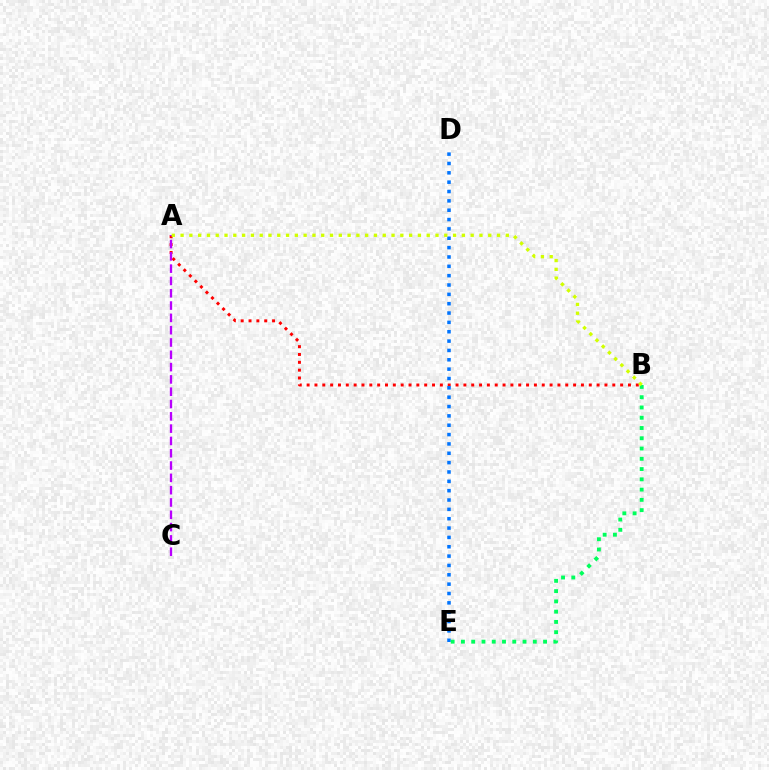{('A', 'B'): [{'color': '#ff0000', 'line_style': 'dotted', 'thickness': 2.13}, {'color': '#d1ff00', 'line_style': 'dotted', 'thickness': 2.39}], ('D', 'E'): [{'color': '#0074ff', 'line_style': 'dotted', 'thickness': 2.54}], ('A', 'C'): [{'color': '#b900ff', 'line_style': 'dashed', 'thickness': 1.67}], ('B', 'E'): [{'color': '#00ff5c', 'line_style': 'dotted', 'thickness': 2.79}]}